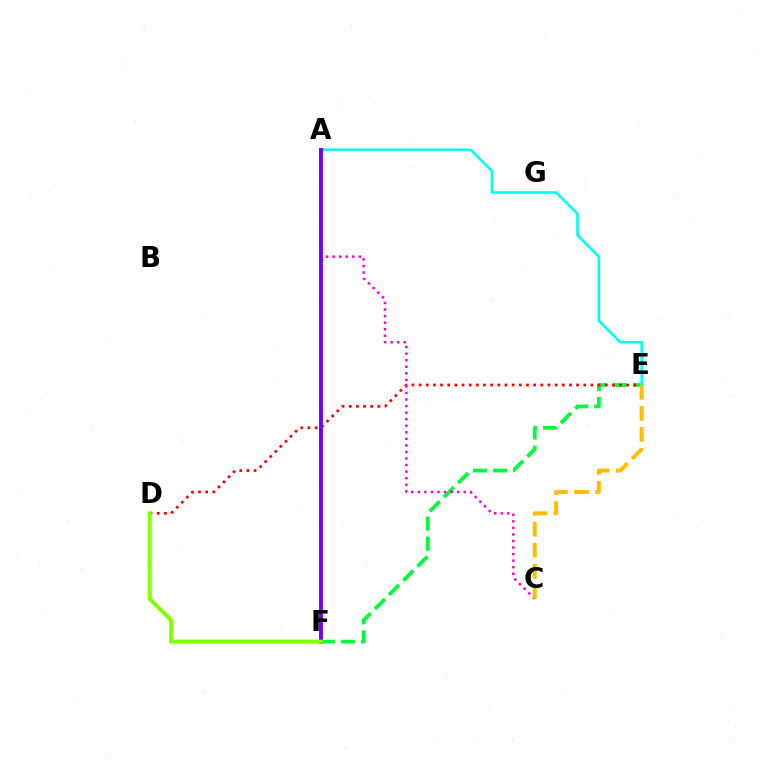{('E', 'F'): [{'color': '#00ff39', 'line_style': 'dashed', 'thickness': 2.72}], ('D', 'E'): [{'color': '#ff0000', 'line_style': 'dotted', 'thickness': 1.95}], ('A', 'E'): [{'color': '#00fff6', 'line_style': 'solid', 'thickness': 1.87}], ('A', 'C'): [{'color': '#ff00cf', 'line_style': 'dotted', 'thickness': 1.78}], ('C', 'E'): [{'color': '#ffbd00', 'line_style': 'dashed', 'thickness': 2.86}], ('A', 'F'): [{'color': '#004bff', 'line_style': 'dashed', 'thickness': 1.79}, {'color': '#7200ff', 'line_style': 'solid', 'thickness': 2.8}], ('D', 'F'): [{'color': '#84ff00', 'line_style': 'solid', 'thickness': 2.91}]}